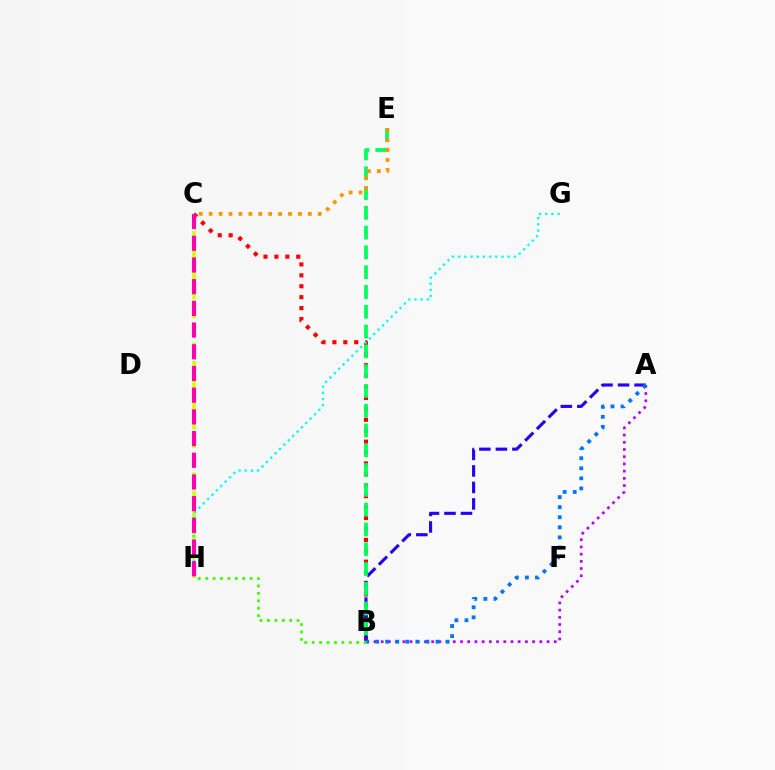{('A', 'B'): [{'color': '#b900ff', 'line_style': 'dotted', 'thickness': 1.96}, {'color': '#2500ff', 'line_style': 'dashed', 'thickness': 2.24}, {'color': '#0074ff', 'line_style': 'dotted', 'thickness': 2.74}], ('B', 'C'): [{'color': '#ff0000', 'line_style': 'dotted', 'thickness': 2.97}], ('C', 'H'): [{'color': '#d1ff00', 'line_style': 'dashed', 'thickness': 2.52}, {'color': '#ff00ac', 'line_style': 'dashed', 'thickness': 2.95}], ('B', 'E'): [{'color': '#00ff5c', 'line_style': 'dashed', 'thickness': 2.69}], ('B', 'H'): [{'color': '#3dff00', 'line_style': 'dotted', 'thickness': 2.01}], ('G', 'H'): [{'color': '#00fff6', 'line_style': 'dotted', 'thickness': 1.68}], ('C', 'E'): [{'color': '#ff9400', 'line_style': 'dotted', 'thickness': 2.69}]}